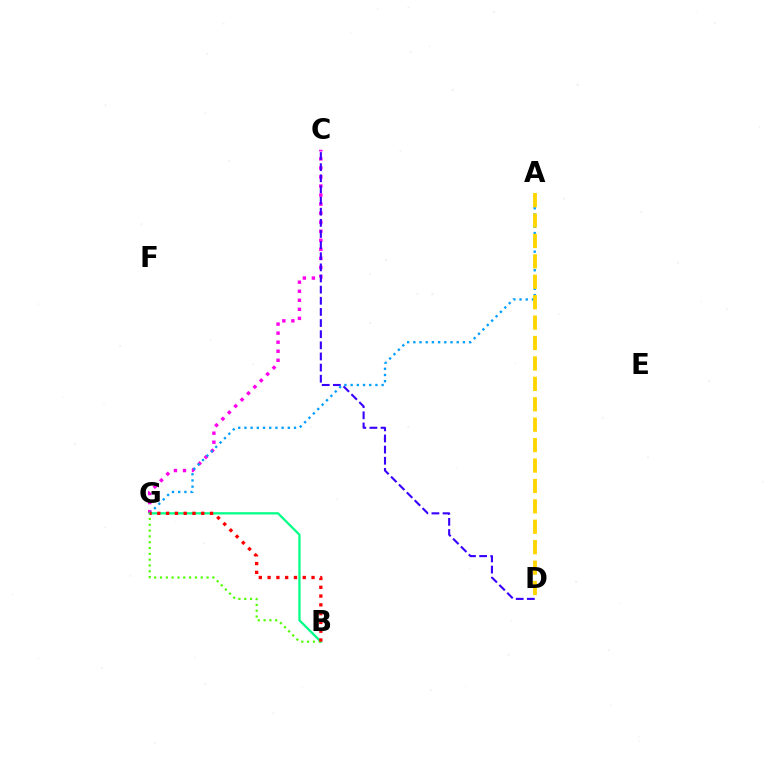{('C', 'G'): [{'color': '#ff00ed', 'line_style': 'dotted', 'thickness': 2.46}], ('C', 'D'): [{'color': '#3700ff', 'line_style': 'dashed', 'thickness': 1.51}], ('A', 'G'): [{'color': '#009eff', 'line_style': 'dotted', 'thickness': 1.68}], ('B', 'G'): [{'color': '#00ff86', 'line_style': 'solid', 'thickness': 1.62}, {'color': '#4fff00', 'line_style': 'dotted', 'thickness': 1.58}, {'color': '#ff0000', 'line_style': 'dotted', 'thickness': 2.39}], ('A', 'D'): [{'color': '#ffd500', 'line_style': 'dashed', 'thickness': 2.77}]}